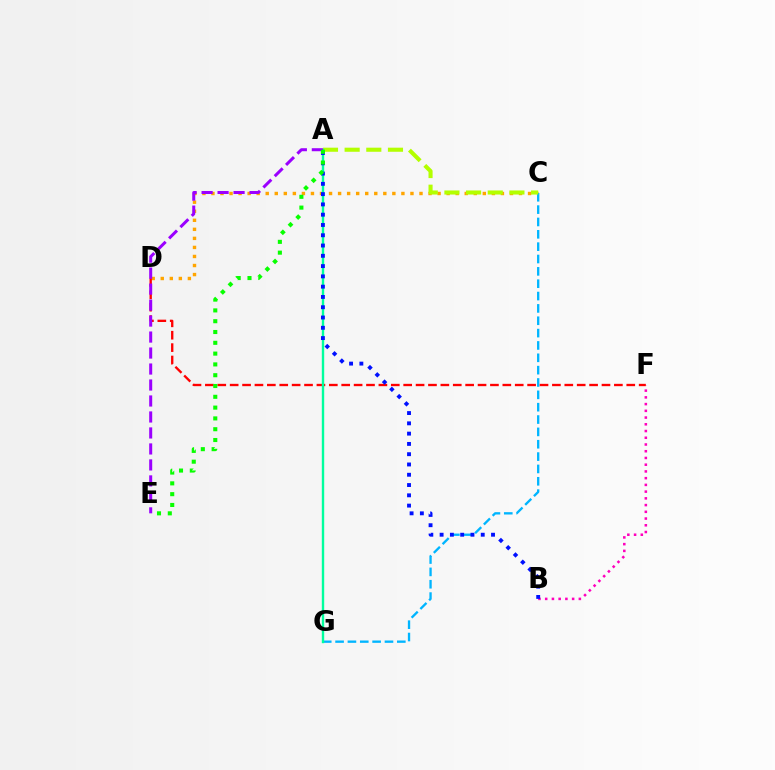{('C', 'D'): [{'color': '#ffa500', 'line_style': 'dotted', 'thickness': 2.46}], ('C', 'G'): [{'color': '#00b5ff', 'line_style': 'dashed', 'thickness': 1.68}], ('A', 'C'): [{'color': '#b3ff00', 'line_style': 'dashed', 'thickness': 2.94}], ('B', 'F'): [{'color': '#ff00bd', 'line_style': 'dotted', 'thickness': 1.83}], ('D', 'F'): [{'color': '#ff0000', 'line_style': 'dashed', 'thickness': 1.68}], ('A', 'G'): [{'color': '#00ff9d', 'line_style': 'solid', 'thickness': 1.72}], ('A', 'B'): [{'color': '#0010ff', 'line_style': 'dotted', 'thickness': 2.79}], ('A', 'E'): [{'color': '#9b00ff', 'line_style': 'dashed', 'thickness': 2.17}, {'color': '#08ff00', 'line_style': 'dotted', 'thickness': 2.93}]}